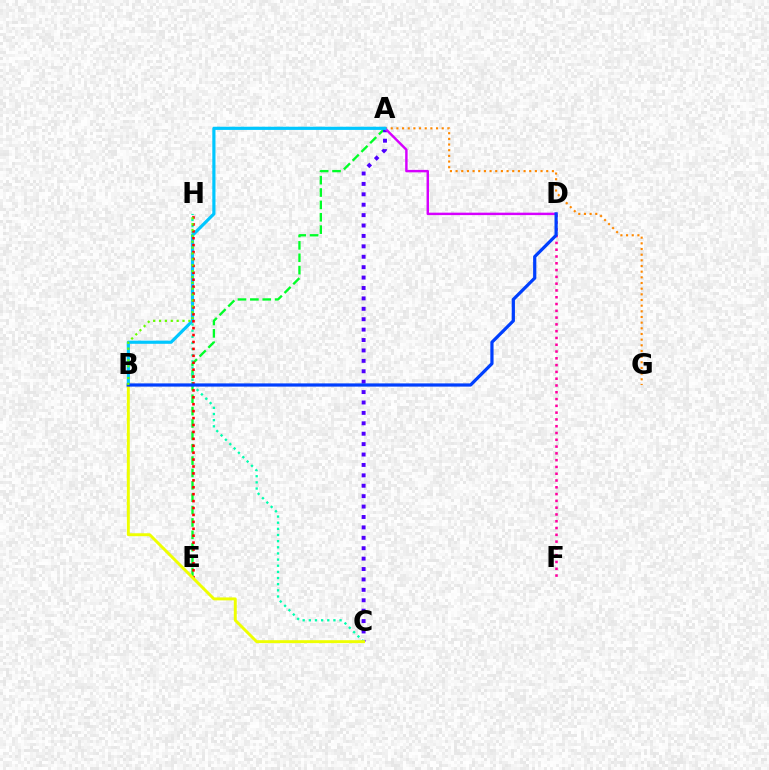{('A', 'E'): [{'color': '#00ff27', 'line_style': 'dashed', 'thickness': 1.68}], ('A', 'C'): [{'color': '#4f00ff', 'line_style': 'dotted', 'thickness': 2.83}], ('D', 'F'): [{'color': '#ff00a0', 'line_style': 'dotted', 'thickness': 1.84}], ('A', 'G'): [{'color': '#ff8800', 'line_style': 'dotted', 'thickness': 1.54}], ('C', 'H'): [{'color': '#00ffaf', 'line_style': 'dotted', 'thickness': 1.67}], ('A', 'D'): [{'color': '#d600ff', 'line_style': 'solid', 'thickness': 1.76}], ('A', 'B'): [{'color': '#00c7ff', 'line_style': 'solid', 'thickness': 2.28}], ('E', 'H'): [{'color': '#ff0000', 'line_style': 'dotted', 'thickness': 1.88}], ('B', 'C'): [{'color': '#eeff00', 'line_style': 'solid', 'thickness': 2.11}], ('B', 'D'): [{'color': '#003fff', 'line_style': 'solid', 'thickness': 2.32}], ('B', 'H'): [{'color': '#66ff00', 'line_style': 'dotted', 'thickness': 1.6}]}